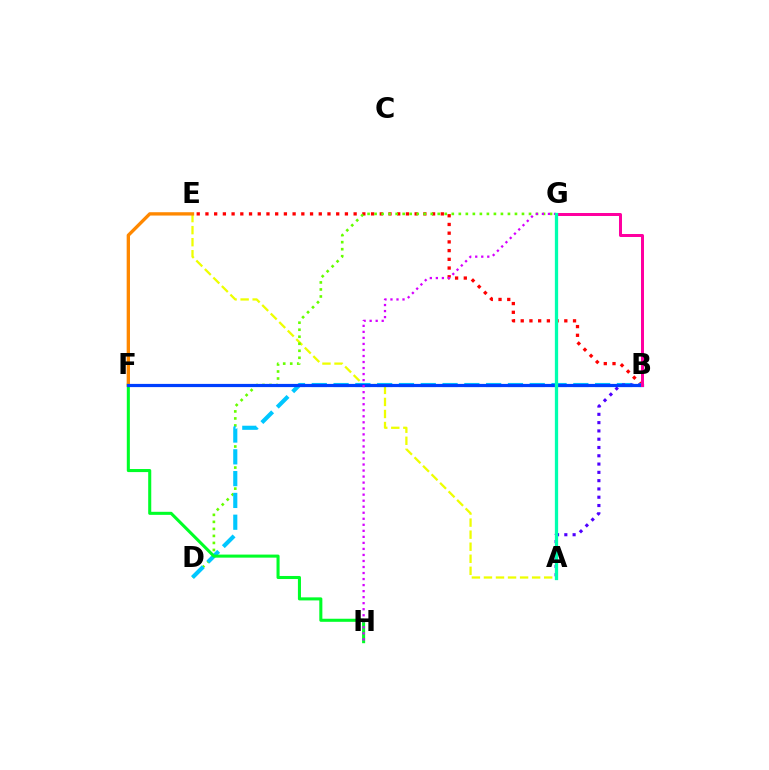{('B', 'E'): [{'color': '#ff0000', 'line_style': 'dotted', 'thickness': 2.37}], ('A', 'E'): [{'color': '#eeff00', 'line_style': 'dashed', 'thickness': 1.64}], ('D', 'G'): [{'color': '#66ff00', 'line_style': 'dotted', 'thickness': 1.91}], ('B', 'D'): [{'color': '#00c7ff', 'line_style': 'dashed', 'thickness': 2.96}], ('A', 'B'): [{'color': '#4f00ff', 'line_style': 'dotted', 'thickness': 2.25}], ('F', 'H'): [{'color': '#00ff27', 'line_style': 'solid', 'thickness': 2.2}], ('E', 'F'): [{'color': '#ff8800', 'line_style': 'solid', 'thickness': 2.4}], ('B', 'F'): [{'color': '#003fff', 'line_style': 'solid', 'thickness': 2.31}], ('G', 'H'): [{'color': '#d600ff', 'line_style': 'dotted', 'thickness': 1.64}], ('B', 'G'): [{'color': '#ff00a0', 'line_style': 'solid', 'thickness': 2.16}], ('A', 'G'): [{'color': '#00ffaf', 'line_style': 'solid', 'thickness': 2.37}]}